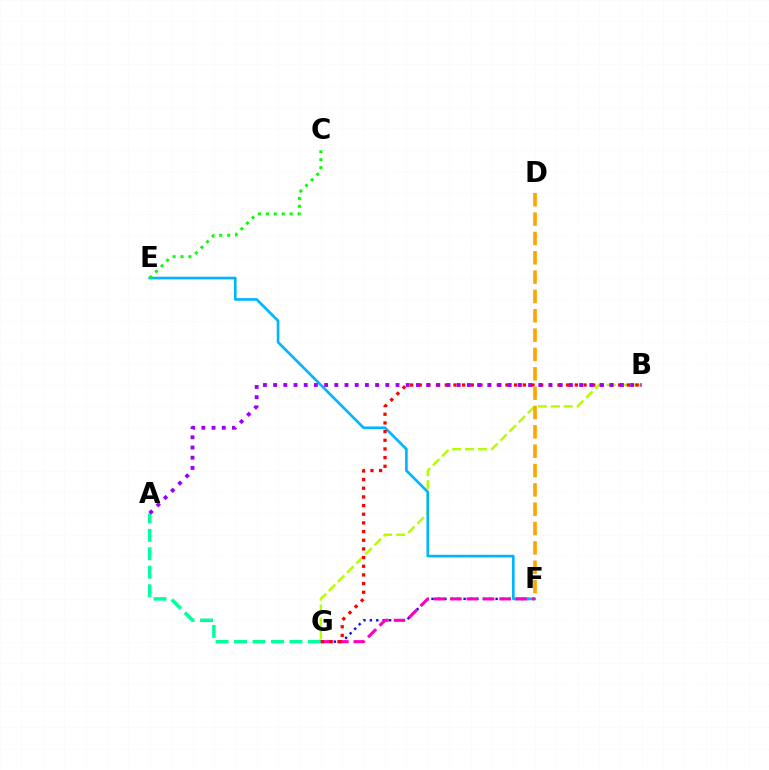{('B', 'G'): [{'color': '#b3ff00', 'line_style': 'dashed', 'thickness': 1.76}, {'color': '#ff0000', 'line_style': 'dotted', 'thickness': 2.36}], ('A', 'G'): [{'color': '#00ff9d', 'line_style': 'dashed', 'thickness': 2.51}], ('F', 'G'): [{'color': '#0010ff', 'line_style': 'dotted', 'thickness': 1.74}, {'color': '#ff00bd', 'line_style': 'dashed', 'thickness': 2.22}], ('E', 'F'): [{'color': '#00b5ff', 'line_style': 'solid', 'thickness': 1.91}], ('C', 'E'): [{'color': '#08ff00', 'line_style': 'dotted', 'thickness': 2.15}], ('A', 'B'): [{'color': '#9b00ff', 'line_style': 'dotted', 'thickness': 2.77}], ('D', 'F'): [{'color': '#ffa500', 'line_style': 'dashed', 'thickness': 2.63}]}